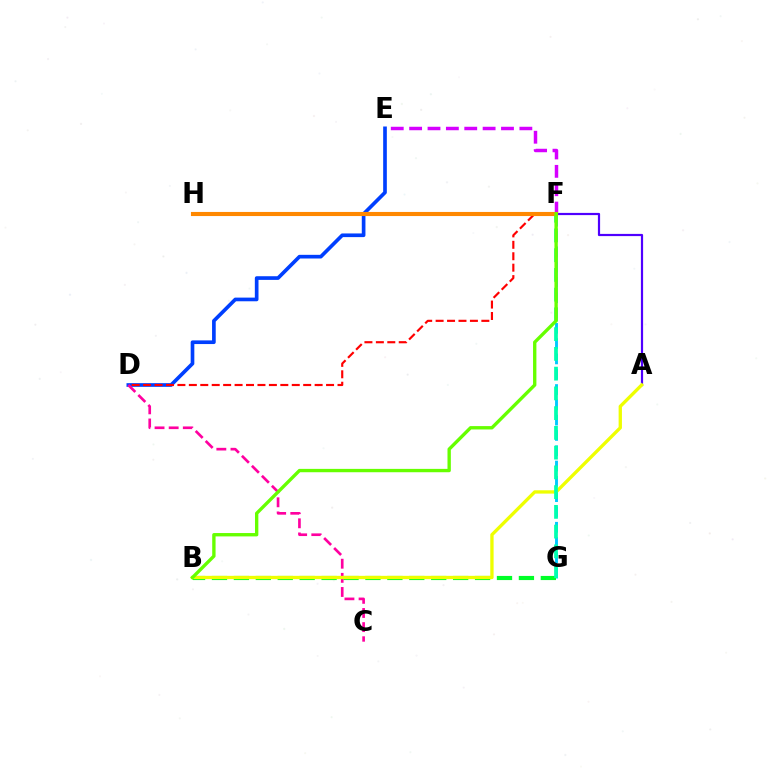{('F', 'G'): [{'color': '#00c7ff', 'line_style': 'dashed', 'thickness': 2.08}, {'color': '#00ffaf', 'line_style': 'dashed', 'thickness': 2.68}], ('D', 'E'): [{'color': '#003fff', 'line_style': 'solid', 'thickness': 2.64}], ('B', 'G'): [{'color': '#00ff27', 'line_style': 'dashed', 'thickness': 2.98}], ('A', 'F'): [{'color': '#4f00ff', 'line_style': 'solid', 'thickness': 1.58}], ('D', 'F'): [{'color': '#ff0000', 'line_style': 'dashed', 'thickness': 1.55}], ('C', 'D'): [{'color': '#ff00a0', 'line_style': 'dashed', 'thickness': 1.92}], ('A', 'B'): [{'color': '#eeff00', 'line_style': 'solid', 'thickness': 2.39}], ('E', 'F'): [{'color': '#d600ff', 'line_style': 'dashed', 'thickness': 2.5}], ('F', 'H'): [{'color': '#ff8800', 'line_style': 'solid', 'thickness': 2.96}], ('B', 'F'): [{'color': '#66ff00', 'line_style': 'solid', 'thickness': 2.42}]}